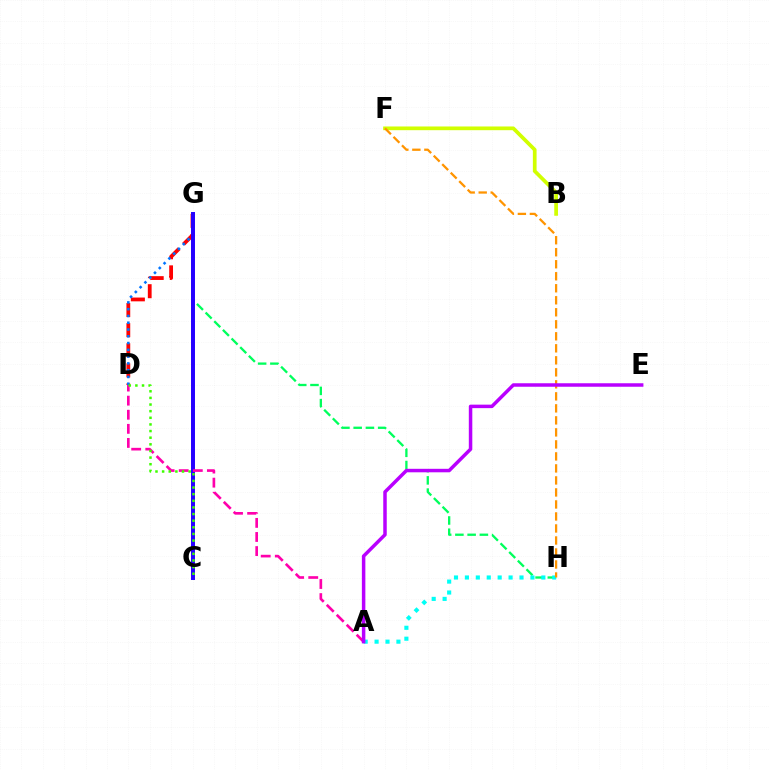{('G', 'H'): [{'color': '#00ff5c', 'line_style': 'dashed', 'thickness': 1.66}], ('A', 'H'): [{'color': '#00fff6', 'line_style': 'dotted', 'thickness': 2.97}], ('B', 'F'): [{'color': '#d1ff00', 'line_style': 'solid', 'thickness': 2.67}], ('D', 'G'): [{'color': '#ff0000', 'line_style': 'dashed', 'thickness': 2.73}, {'color': '#0074ff', 'line_style': 'dotted', 'thickness': 1.84}], ('C', 'G'): [{'color': '#2500ff', 'line_style': 'solid', 'thickness': 2.86}], ('F', 'H'): [{'color': '#ff9400', 'line_style': 'dashed', 'thickness': 1.63}], ('A', 'D'): [{'color': '#ff00ac', 'line_style': 'dashed', 'thickness': 1.91}], ('C', 'D'): [{'color': '#3dff00', 'line_style': 'dotted', 'thickness': 1.8}], ('A', 'E'): [{'color': '#b900ff', 'line_style': 'solid', 'thickness': 2.51}]}